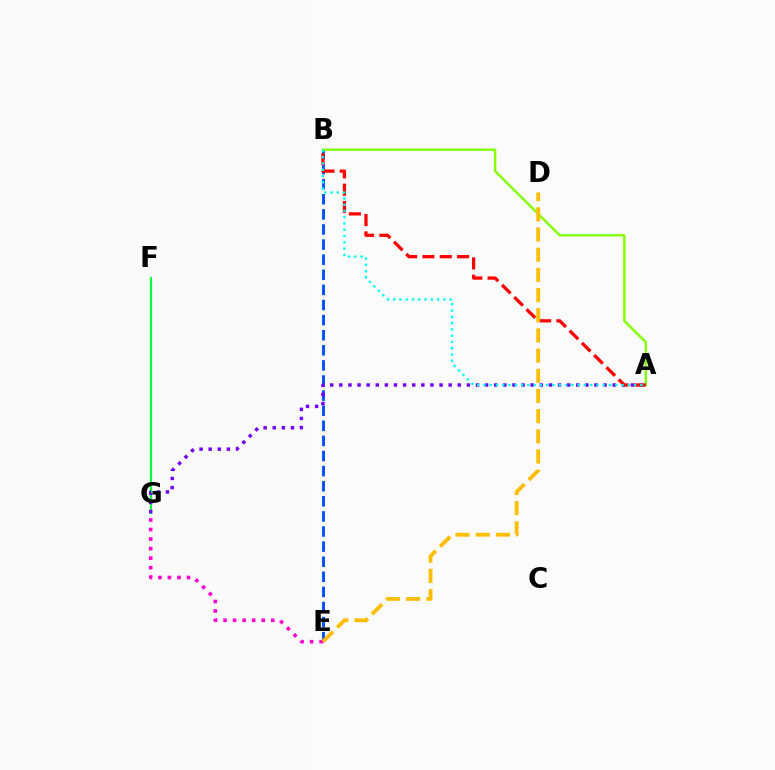{('B', 'E'): [{'color': '#004bff', 'line_style': 'dashed', 'thickness': 2.05}], ('F', 'G'): [{'color': '#00ff39', 'line_style': 'solid', 'thickness': 1.59}], ('A', 'B'): [{'color': '#84ff00', 'line_style': 'solid', 'thickness': 1.75}, {'color': '#ff0000', 'line_style': 'dashed', 'thickness': 2.35}, {'color': '#00fff6', 'line_style': 'dotted', 'thickness': 1.71}], ('A', 'G'): [{'color': '#7200ff', 'line_style': 'dotted', 'thickness': 2.48}], ('E', 'G'): [{'color': '#ff00cf', 'line_style': 'dotted', 'thickness': 2.59}], ('D', 'E'): [{'color': '#ffbd00', 'line_style': 'dashed', 'thickness': 2.74}]}